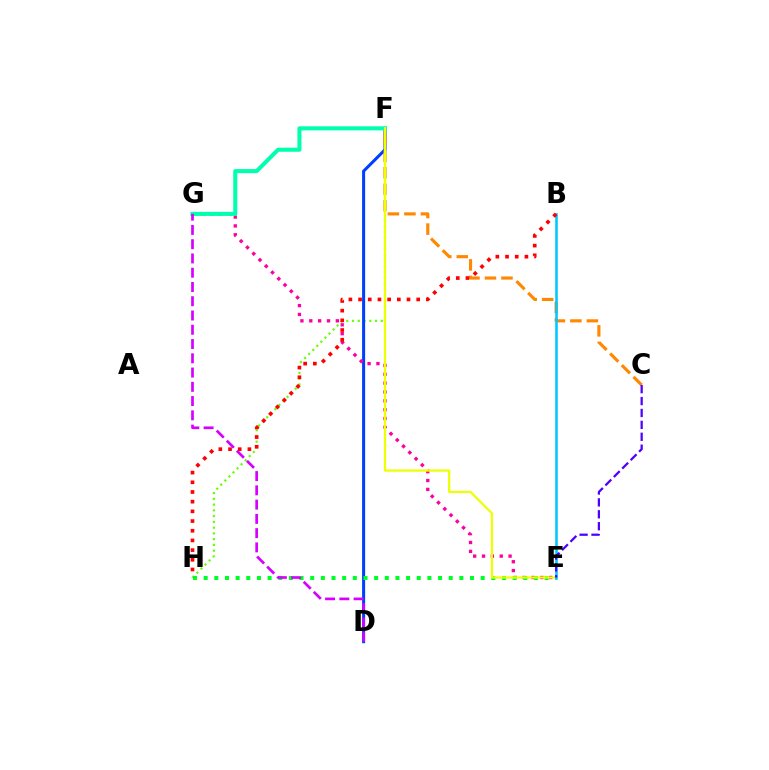{('F', 'H'): [{'color': '#66ff00', 'line_style': 'dotted', 'thickness': 1.57}], ('D', 'F'): [{'color': '#003fff', 'line_style': 'solid', 'thickness': 2.19}], ('E', 'G'): [{'color': '#ff00a0', 'line_style': 'dotted', 'thickness': 2.41}], ('E', 'H'): [{'color': '#00ff27', 'line_style': 'dotted', 'thickness': 2.89}], ('F', 'G'): [{'color': '#00ffaf', 'line_style': 'solid', 'thickness': 2.93}], ('C', 'F'): [{'color': '#ff8800', 'line_style': 'dashed', 'thickness': 2.24}], ('E', 'F'): [{'color': '#eeff00', 'line_style': 'solid', 'thickness': 1.6}], ('B', 'E'): [{'color': '#00c7ff', 'line_style': 'solid', 'thickness': 1.84}], ('C', 'E'): [{'color': '#4f00ff', 'line_style': 'dashed', 'thickness': 1.62}], ('B', 'H'): [{'color': '#ff0000', 'line_style': 'dotted', 'thickness': 2.63}], ('D', 'G'): [{'color': '#d600ff', 'line_style': 'dashed', 'thickness': 1.94}]}